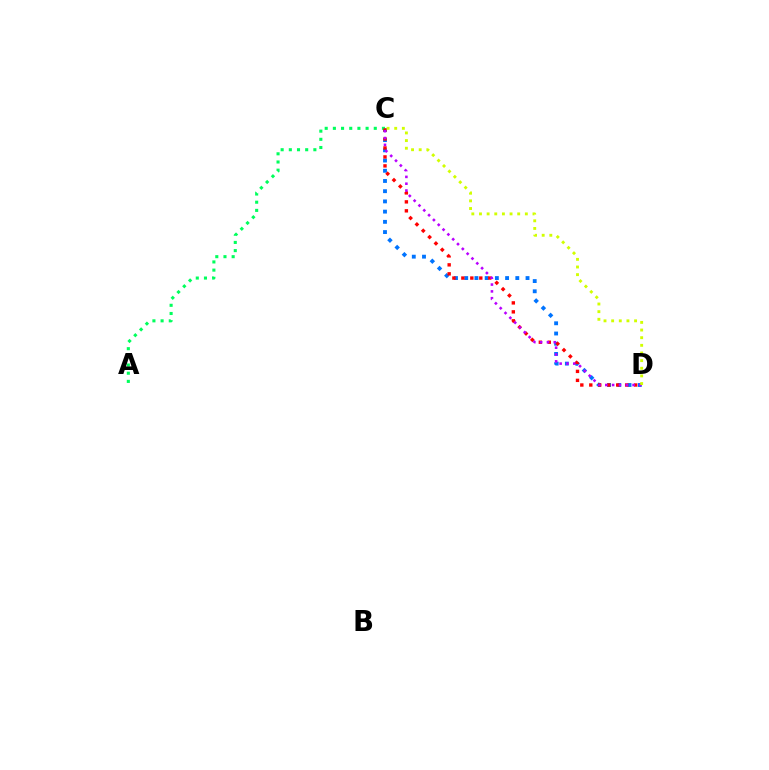{('C', 'D'): [{'color': '#0074ff', 'line_style': 'dotted', 'thickness': 2.78}, {'color': '#ff0000', 'line_style': 'dotted', 'thickness': 2.44}, {'color': '#b900ff', 'line_style': 'dotted', 'thickness': 1.85}, {'color': '#d1ff00', 'line_style': 'dotted', 'thickness': 2.08}], ('A', 'C'): [{'color': '#00ff5c', 'line_style': 'dotted', 'thickness': 2.22}]}